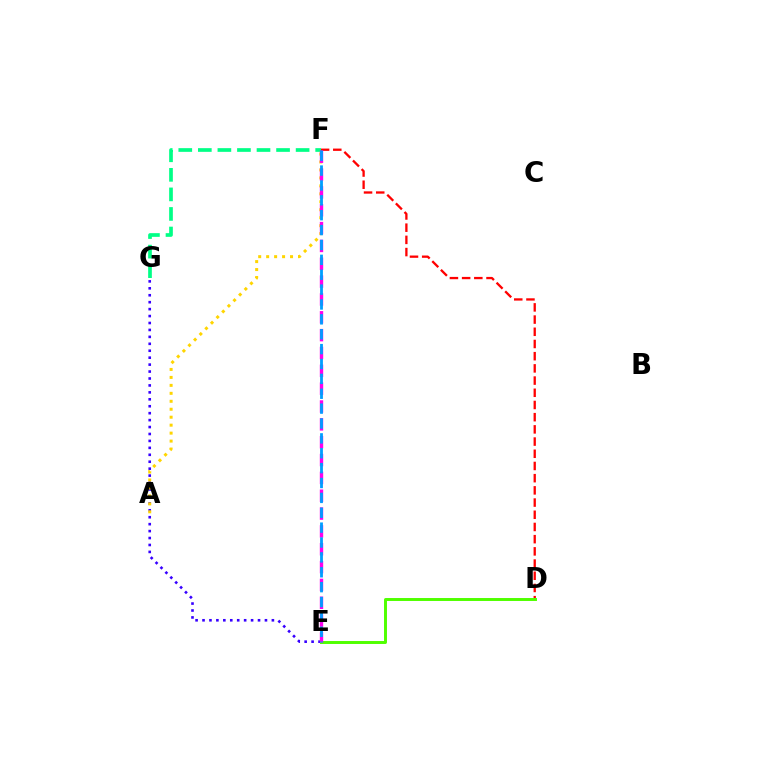{('E', 'G'): [{'color': '#3700ff', 'line_style': 'dotted', 'thickness': 1.88}], ('A', 'F'): [{'color': '#ffd500', 'line_style': 'dotted', 'thickness': 2.16}], ('D', 'F'): [{'color': '#ff0000', 'line_style': 'dashed', 'thickness': 1.66}], ('D', 'E'): [{'color': '#4fff00', 'line_style': 'solid', 'thickness': 2.12}], ('F', 'G'): [{'color': '#00ff86', 'line_style': 'dashed', 'thickness': 2.66}], ('E', 'F'): [{'color': '#ff00ed', 'line_style': 'dashed', 'thickness': 2.42}, {'color': '#009eff', 'line_style': 'dashed', 'thickness': 2.02}]}